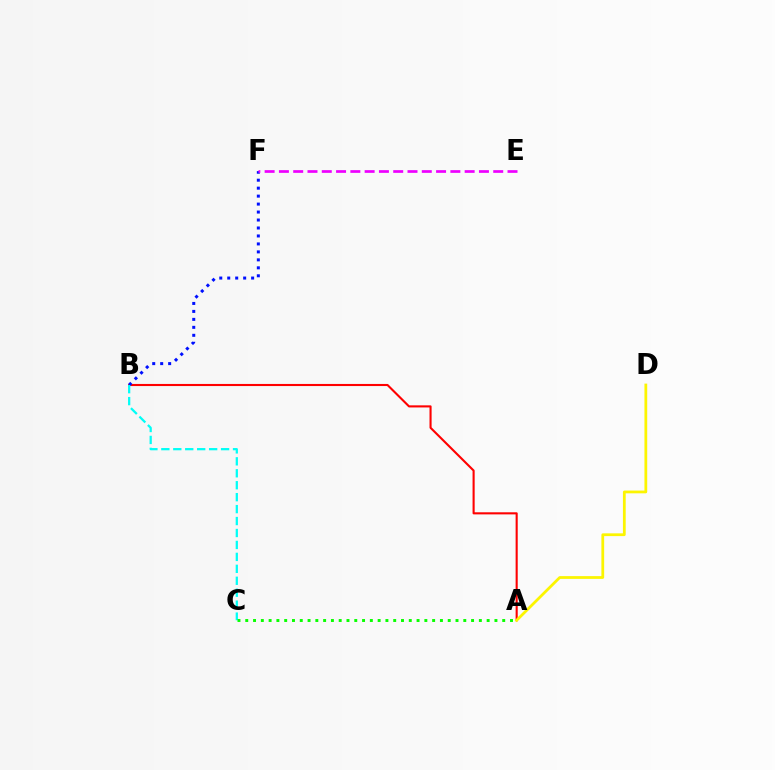{('A', 'B'): [{'color': '#ff0000', 'line_style': 'solid', 'thickness': 1.51}], ('B', 'F'): [{'color': '#0010ff', 'line_style': 'dotted', 'thickness': 2.16}], ('E', 'F'): [{'color': '#ee00ff', 'line_style': 'dashed', 'thickness': 1.94}], ('A', 'D'): [{'color': '#fcf500', 'line_style': 'solid', 'thickness': 1.99}], ('B', 'C'): [{'color': '#00fff6', 'line_style': 'dashed', 'thickness': 1.62}], ('A', 'C'): [{'color': '#08ff00', 'line_style': 'dotted', 'thickness': 2.12}]}